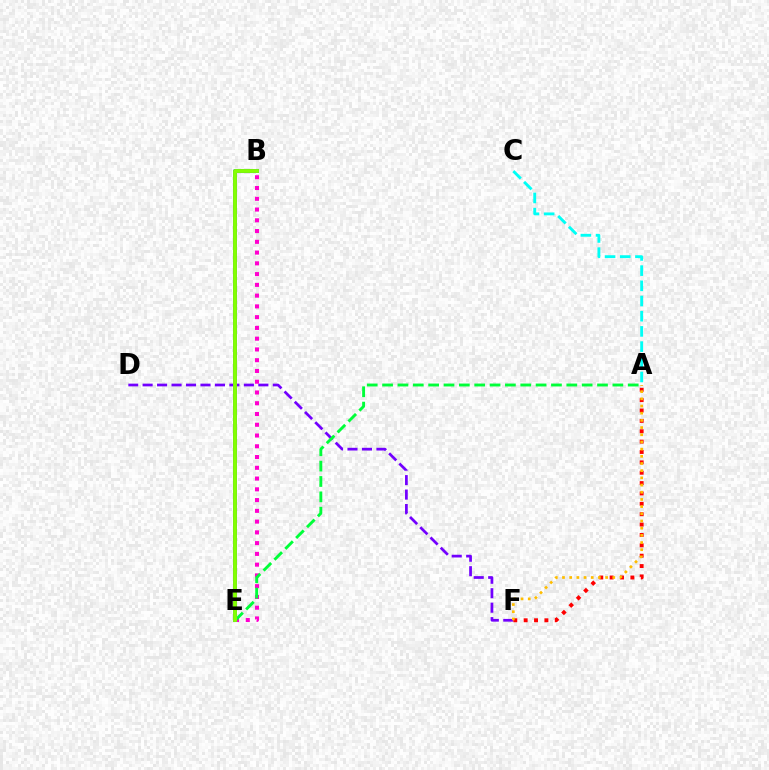{('A', 'C'): [{'color': '#00fff6', 'line_style': 'dashed', 'thickness': 2.06}], ('D', 'F'): [{'color': '#7200ff', 'line_style': 'dashed', 'thickness': 1.97}], ('B', 'E'): [{'color': '#ff00cf', 'line_style': 'dotted', 'thickness': 2.92}, {'color': '#004bff', 'line_style': 'solid', 'thickness': 2.84}, {'color': '#84ff00', 'line_style': 'solid', 'thickness': 2.77}], ('A', 'F'): [{'color': '#ff0000', 'line_style': 'dotted', 'thickness': 2.82}, {'color': '#ffbd00', 'line_style': 'dotted', 'thickness': 1.95}], ('A', 'E'): [{'color': '#00ff39', 'line_style': 'dashed', 'thickness': 2.09}]}